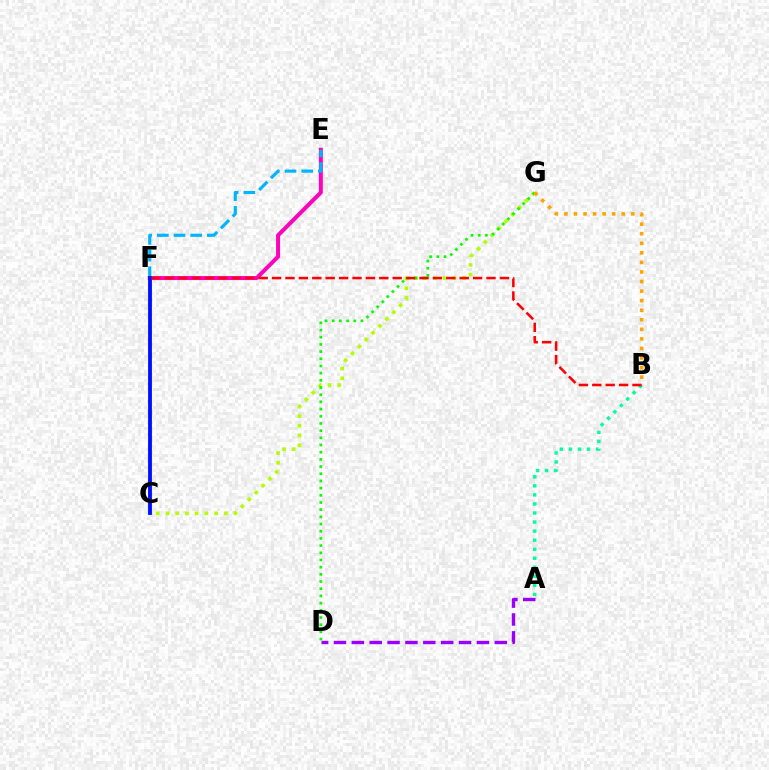{('A', 'B'): [{'color': '#00ff9d', 'line_style': 'dotted', 'thickness': 2.46}], ('E', 'F'): [{'color': '#ff00bd', 'line_style': 'solid', 'thickness': 2.86}, {'color': '#00b5ff', 'line_style': 'dashed', 'thickness': 2.27}], ('C', 'G'): [{'color': '#b3ff00', 'line_style': 'dotted', 'thickness': 2.64}], ('D', 'G'): [{'color': '#08ff00', 'line_style': 'dotted', 'thickness': 1.95}], ('A', 'D'): [{'color': '#9b00ff', 'line_style': 'dashed', 'thickness': 2.43}], ('C', 'F'): [{'color': '#0010ff', 'line_style': 'solid', 'thickness': 2.75}], ('B', 'F'): [{'color': '#ff0000', 'line_style': 'dashed', 'thickness': 1.82}], ('B', 'G'): [{'color': '#ffa500', 'line_style': 'dotted', 'thickness': 2.6}]}